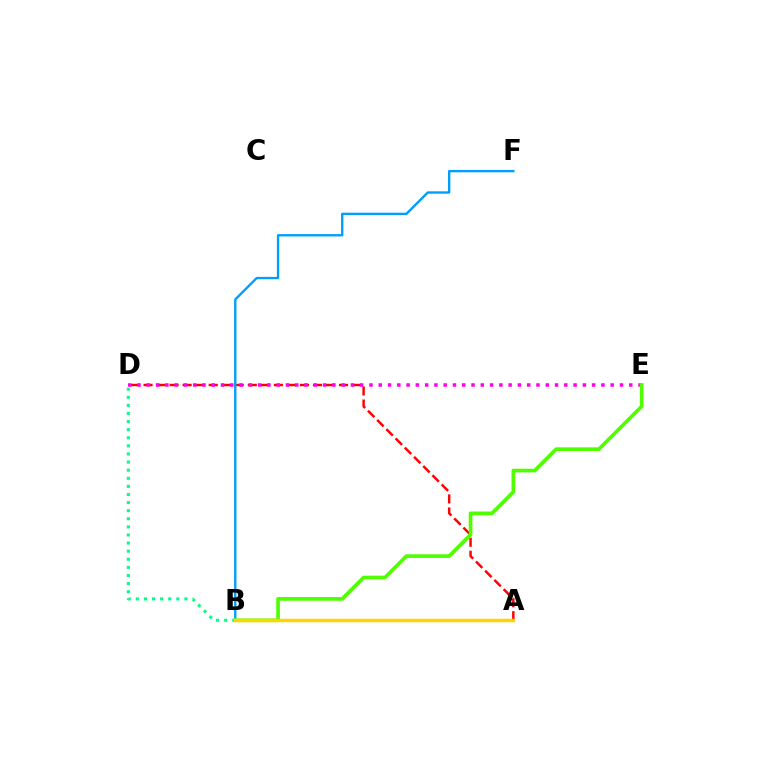{('A', 'B'): [{'color': '#3700ff', 'line_style': 'dotted', 'thickness': 2.17}, {'color': '#ffd500', 'line_style': 'solid', 'thickness': 2.48}], ('A', 'D'): [{'color': '#ff0000', 'line_style': 'dashed', 'thickness': 1.77}], ('B', 'F'): [{'color': '#009eff', 'line_style': 'solid', 'thickness': 1.7}], ('B', 'D'): [{'color': '#00ff86', 'line_style': 'dotted', 'thickness': 2.2}], ('D', 'E'): [{'color': '#ff00ed', 'line_style': 'dotted', 'thickness': 2.52}], ('B', 'E'): [{'color': '#4fff00', 'line_style': 'solid', 'thickness': 2.64}]}